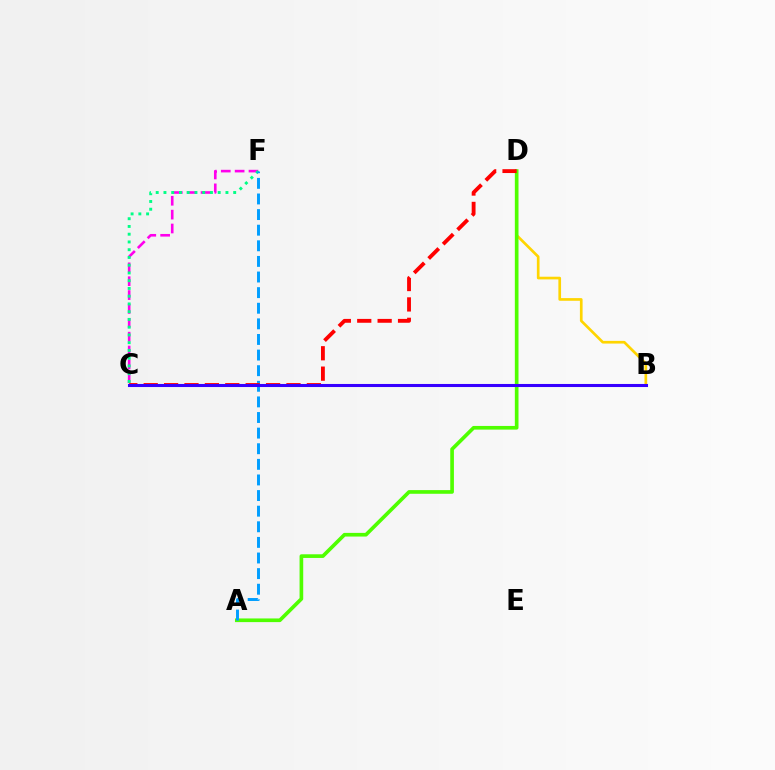{('C', 'F'): [{'color': '#ff00ed', 'line_style': 'dashed', 'thickness': 1.88}, {'color': '#00ff86', 'line_style': 'dotted', 'thickness': 2.11}], ('B', 'D'): [{'color': '#ffd500', 'line_style': 'solid', 'thickness': 1.93}], ('A', 'D'): [{'color': '#4fff00', 'line_style': 'solid', 'thickness': 2.64}], ('A', 'F'): [{'color': '#009eff', 'line_style': 'dashed', 'thickness': 2.12}], ('C', 'D'): [{'color': '#ff0000', 'line_style': 'dashed', 'thickness': 2.77}], ('B', 'C'): [{'color': '#3700ff', 'line_style': 'solid', 'thickness': 2.2}]}